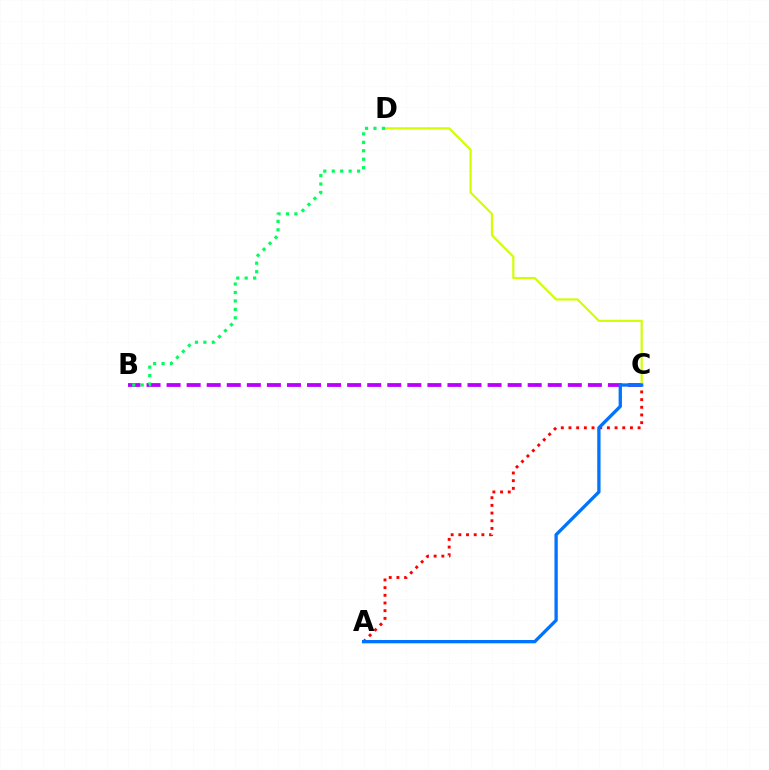{('B', 'C'): [{'color': '#b900ff', 'line_style': 'dashed', 'thickness': 2.73}], ('A', 'C'): [{'color': '#ff0000', 'line_style': 'dotted', 'thickness': 2.09}, {'color': '#0074ff', 'line_style': 'solid', 'thickness': 2.38}], ('C', 'D'): [{'color': '#d1ff00', 'line_style': 'solid', 'thickness': 1.57}], ('B', 'D'): [{'color': '#00ff5c', 'line_style': 'dotted', 'thickness': 2.3}]}